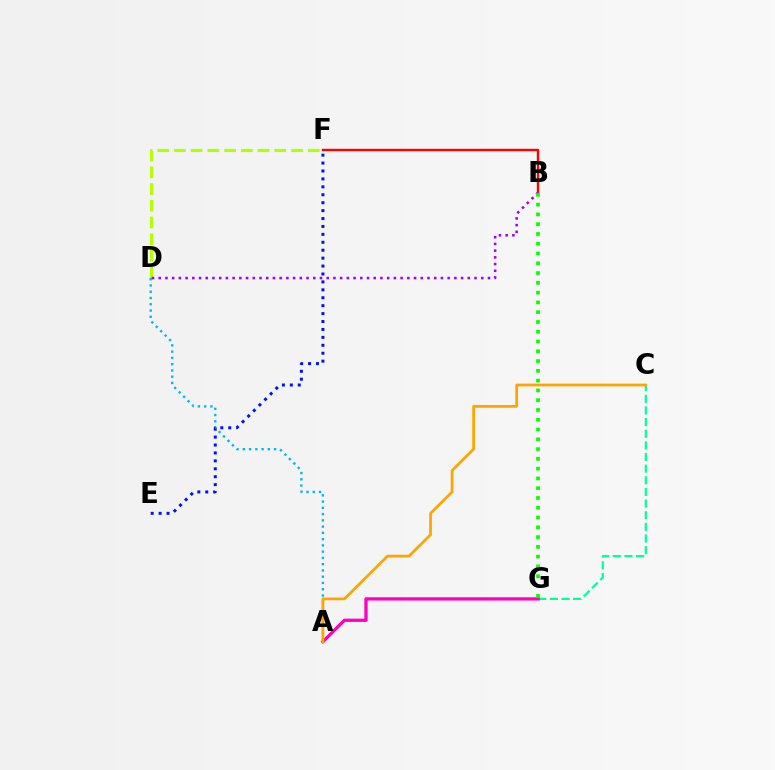{('D', 'F'): [{'color': '#b3ff00', 'line_style': 'dashed', 'thickness': 2.27}], ('C', 'G'): [{'color': '#00ff9d', 'line_style': 'dashed', 'thickness': 1.58}], ('B', 'F'): [{'color': '#ff0000', 'line_style': 'solid', 'thickness': 1.74}], ('A', 'D'): [{'color': '#00b5ff', 'line_style': 'dotted', 'thickness': 1.7}], ('A', 'G'): [{'color': '#ff00bd', 'line_style': 'solid', 'thickness': 2.35}], ('E', 'F'): [{'color': '#0010ff', 'line_style': 'dotted', 'thickness': 2.15}], ('B', 'D'): [{'color': '#9b00ff', 'line_style': 'dotted', 'thickness': 1.83}], ('A', 'C'): [{'color': '#ffa500', 'line_style': 'solid', 'thickness': 1.98}], ('B', 'G'): [{'color': '#08ff00', 'line_style': 'dotted', 'thickness': 2.66}]}